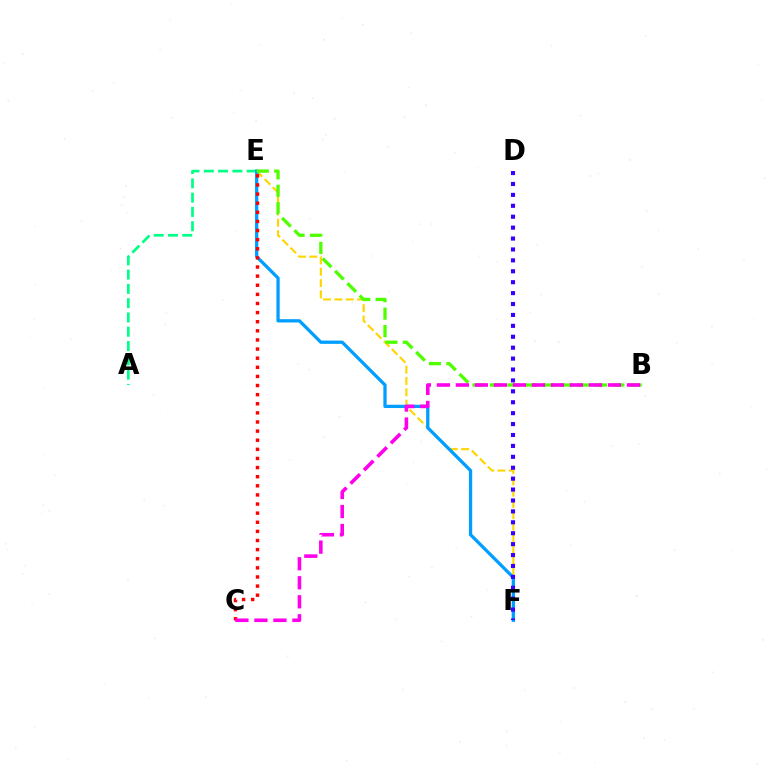{('E', 'F'): [{'color': '#ffd500', 'line_style': 'dashed', 'thickness': 1.54}, {'color': '#009eff', 'line_style': 'solid', 'thickness': 2.36}], ('A', 'E'): [{'color': '#00ff86', 'line_style': 'dashed', 'thickness': 1.94}], ('C', 'E'): [{'color': '#ff0000', 'line_style': 'dotted', 'thickness': 2.48}], ('B', 'E'): [{'color': '#4fff00', 'line_style': 'dashed', 'thickness': 2.37}], ('B', 'C'): [{'color': '#ff00ed', 'line_style': 'dashed', 'thickness': 2.58}], ('D', 'F'): [{'color': '#3700ff', 'line_style': 'dotted', 'thickness': 2.97}]}